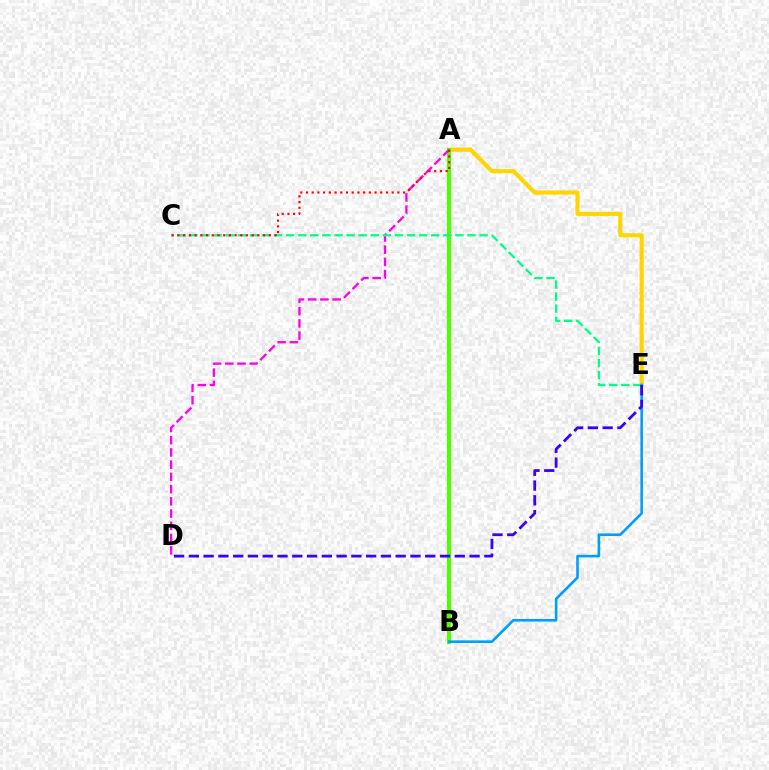{('A', 'E'): [{'color': '#ffd500', 'line_style': 'solid', 'thickness': 2.93}], ('A', 'B'): [{'color': '#4fff00', 'line_style': 'solid', 'thickness': 2.96}], ('A', 'D'): [{'color': '#ff00ed', 'line_style': 'dashed', 'thickness': 1.66}], ('C', 'E'): [{'color': '#00ff86', 'line_style': 'dashed', 'thickness': 1.64}], ('B', 'E'): [{'color': '#009eff', 'line_style': 'solid', 'thickness': 1.88}], ('A', 'C'): [{'color': '#ff0000', 'line_style': 'dotted', 'thickness': 1.55}], ('D', 'E'): [{'color': '#3700ff', 'line_style': 'dashed', 'thickness': 2.01}]}